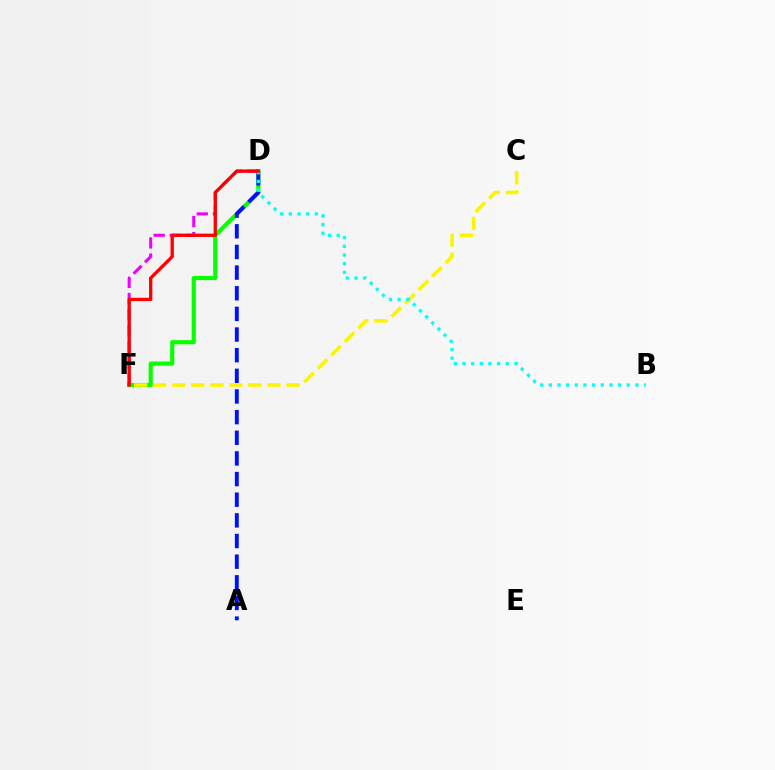{('D', 'F'): [{'color': '#08ff00', 'line_style': 'solid', 'thickness': 2.99}, {'color': '#ee00ff', 'line_style': 'dashed', 'thickness': 2.19}, {'color': '#ff0000', 'line_style': 'solid', 'thickness': 2.38}], ('A', 'D'): [{'color': '#0010ff', 'line_style': 'dashed', 'thickness': 2.8}], ('C', 'F'): [{'color': '#fcf500', 'line_style': 'dashed', 'thickness': 2.59}], ('B', 'D'): [{'color': '#00fff6', 'line_style': 'dotted', 'thickness': 2.35}]}